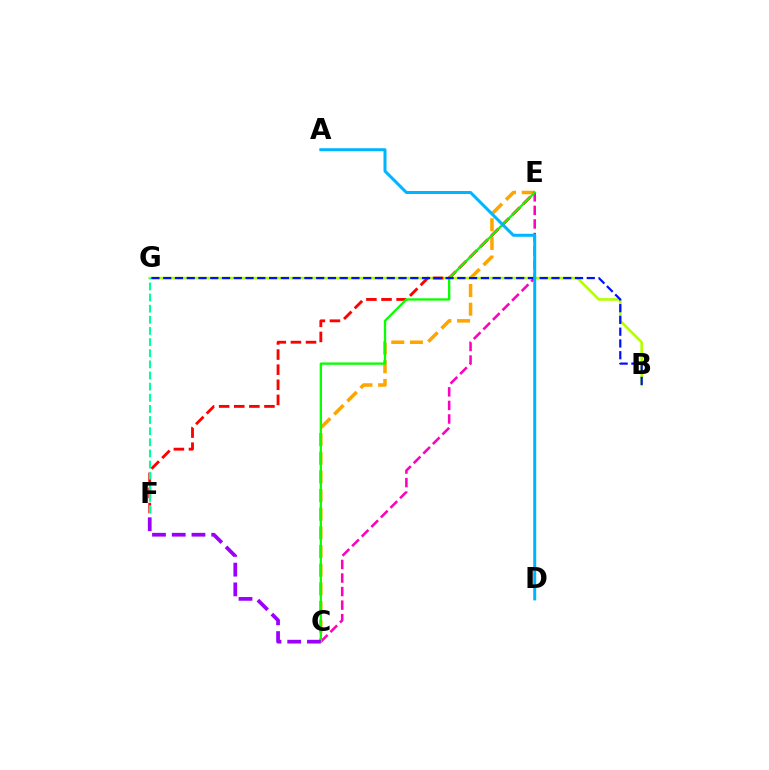{('C', 'E'): [{'color': '#ffa500', 'line_style': 'dashed', 'thickness': 2.53}, {'color': '#ff00bd', 'line_style': 'dashed', 'thickness': 1.84}, {'color': '#08ff00', 'line_style': 'solid', 'thickness': 1.67}], ('B', 'G'): [{'color': '#b3ff00', 'line_style': 'solid', 'thickness': 1.89}, {'color': '#0010ff', 'line_style': 'dashed', 'thickness': 1.6}], ('E', 'F'): [{'color': '#ff0000', 'line_style': 'dashed', 'thickness': 2.05}], ('F', 'G'): [{'color': '#00ff9d', 'line_style': 'dashed', 'thickness': 1.51}], ('C', 'F'): [{'color': '#9b00ff', 'line_style': 'dashed', 'thickness': 2.68}], ('A', 'D'): [{'color': '#00b5ff', 'line_style': 'solid', 'thickness': 2.16}]}